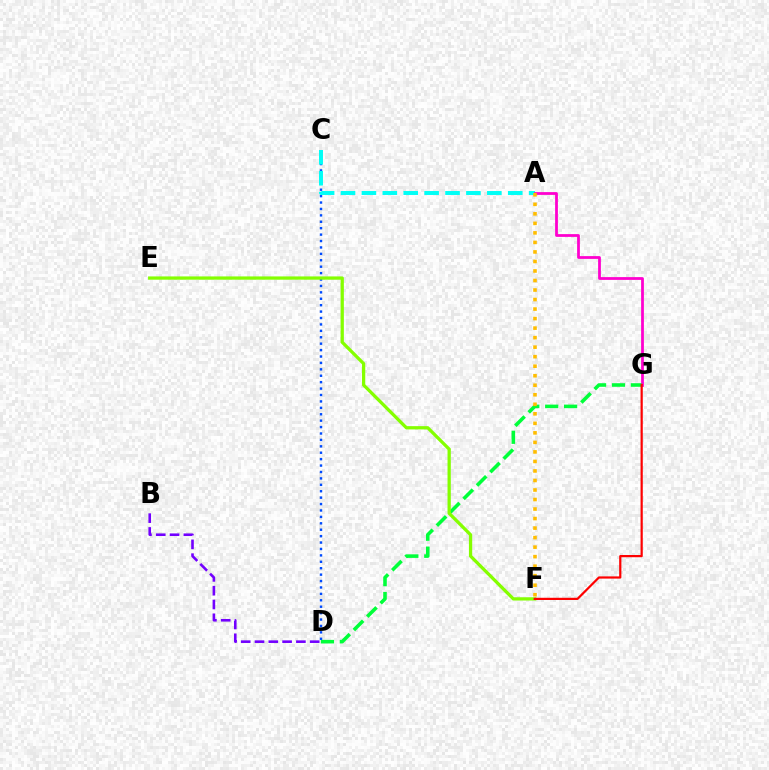{('C', 'D'): [{'color': '#004bff', 'line_style': 'dotted', 'thickness': 1.74}], ('A', 'C'): [{'color': '#00fff6', 'line_style': 'dashed', 'thickness': 2.84}], ('A', 'G'): [{'color': '#ff00cf', 'line_style': 'solid', 'thickness': 1.99}], ('D', 'G'): [{'color': '#00ff39', 'line_style': 'dashed', 'thickness': 2.57}], ('E', 'F'): [{'color': '#84ff00', 'line_style': 'solid', 'thickness': 2.35}], ('A', 'F'): [{'color': '#ffbd00', 'line_style': 'dotted', 'thickness': 2.59}], ('F', 'G'): [{'color': '#ff0000', 'line_style': 'solid', 'thickness': 1.59}], ('B', 'D'): [{'color': '#7200ff', 'line_style': 'dashed', 'thickness': 1.87}]}